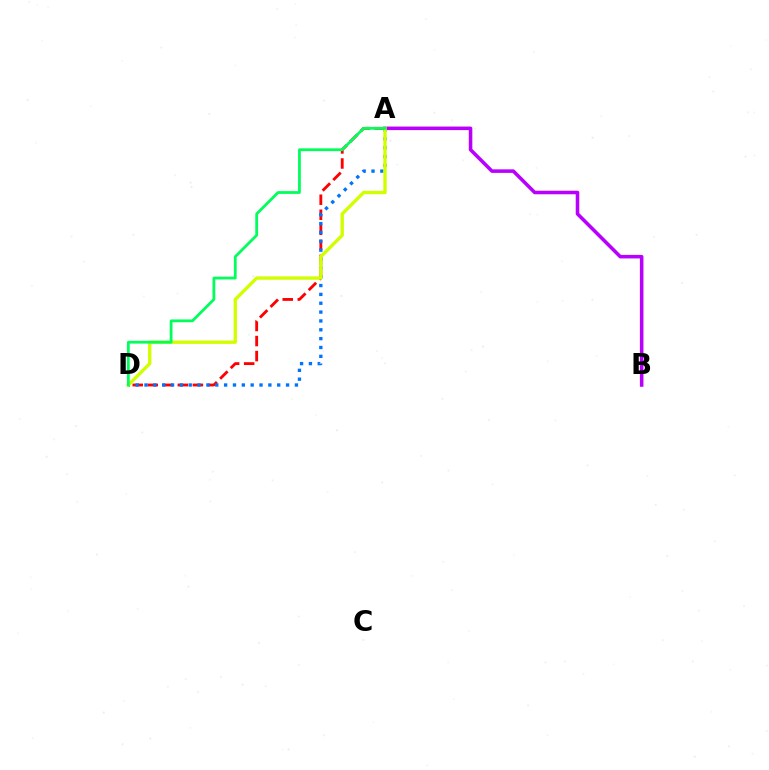{('A', 'D'): [{'color': '#ff0000', 'line_style': 'dashed', 'thickness': 2.04}, {'color': '#0074ff', 'line_style': 'dotted', 'thickness': 2.4}, {'color': '#d1ff00', 'line_style': 'solid', 'thickness': 2.42}, {'color': '#00ff5c', 'line_style': 'solid', 'thickness': 2.0}], ('A', 'B'): [{'color': '#b900ff', 'line_style': 'solid', 'thickness': 2.55}]}